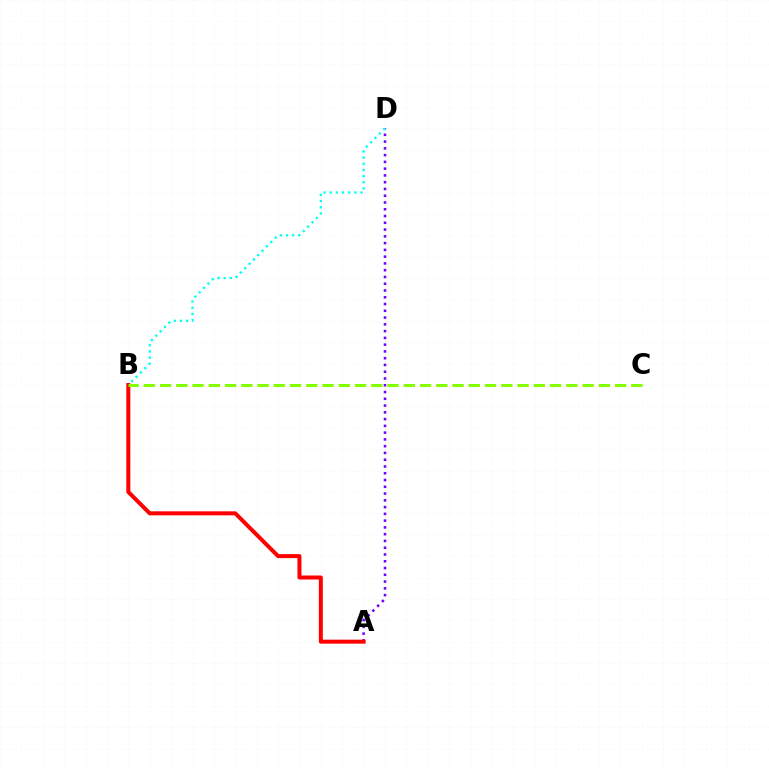{('A', 'D'): [{'color': '#7200ff', 'line_style': 'dotted', 'thickness': 1.84}], ('B', 'D'): [{'color': '#00fff6', 'line_style': 'dotted', 'thickness': 1.67}], ('A', 'B'): [{'color': '#ff0000', 'line_style': 'solid', 'thickness': 2.88}], ('B', 'C'): [{'color': '#84ff00', 'line_style': 'dashed', 'thickness': 2.21}]}